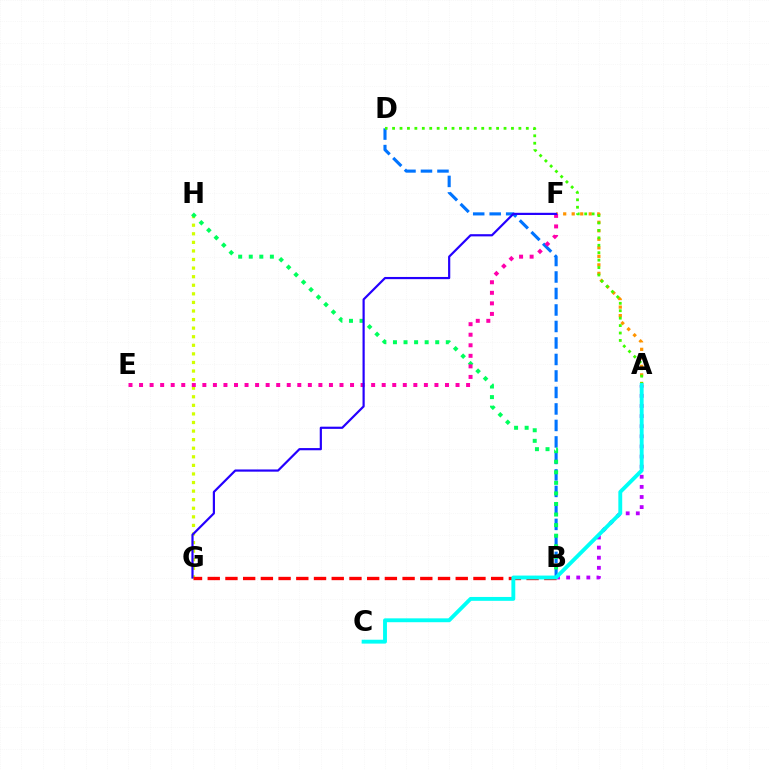{('G', 'H'): [{'color': '#d1ff00', 'line_style': 'dotted', 'thickness': 2.33}], ('B', 'D'): [{'color': '#0074ff', 'line_style': 'dashed', 'thickness': 2.24}], ('A', 'B'): [{'color': '#b900ff', 'line_style': 'dotted', 'thickness': 2.75}], ('B', 'H'): [{'color': '#00ff5c', 'line_style': 'dotted', 'thickness': 2.87}], ('A', 'F'): [{'color': '#ff9400', 'line_style': 'dotted', 'thickness': 2.31}], ('A', 'D'): [{'color': '#3dff00', 'line_style': 'dotted', 'thickness': 2.02}], ('E', 'F'): [{'color': '#ff00ac', 'line_style': 'dotted', 'thickness': 2.87}], ('F', 'G'): [{'color': '#2500ff', 'line_style': 'solid', 'thickness': 1.58}], ('B', 'G'): [{'color': '#ff0000', 'line_style': 'dashed', 'thickness': 2.41}], ('A', 'C'): [{'color': '#00fff6', 'line_style': 'solid', 'thickness': 2.79}]}